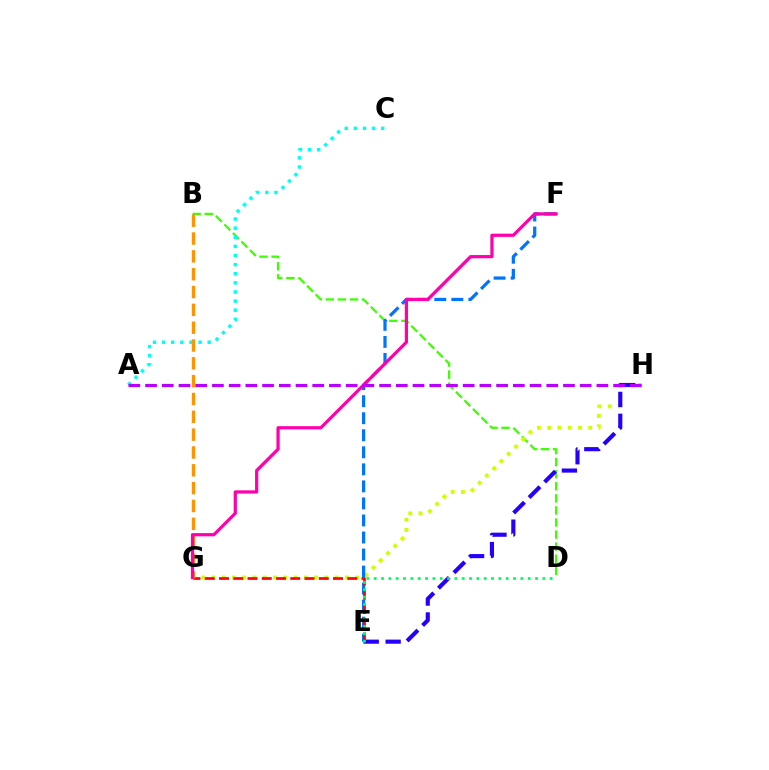{('B', 'D'): [{'color': '#3dff00', 'line_style': 'dashed', 'thickness': 1.64}], ('G', 'H'): [{'color': '#d1ff00', 'line_style': 'dotted', 'thickness': 2.79}], ('E', 'F'): [{'color': '#0074ff', 'line_style': 'dashed', 'thickness': 2.31}], ('E', 'G'): [{'color': '#ff0000', 'line_style': 'dashed', 'thickness': 1.94}], ('A', 'C'): [{'color': '#00fff6', 'line_style': 'dotted', 'thickness': 2.48}], ('E', 'H'): [{'color': '#2500ff', 'line_style': 'dashed', 'thickness': 2.98}], ('B', 'G'): [{'color': '#ff9400', 'line_style': 'dashed', 'thickness': 2.42}], ('D', 'E'): [{'color': '#00ff5c', 'line_style': 'dotted', 'thickness': 1.99}], ('F', 'G'): [{'color': '#ff00ac', 'line_style': 'solid', 'thickness': 2.31}], ('A', 'H'): [{'color': '#b900ff', 'line_style': 'dashed', 'thickness': 2.27}]}